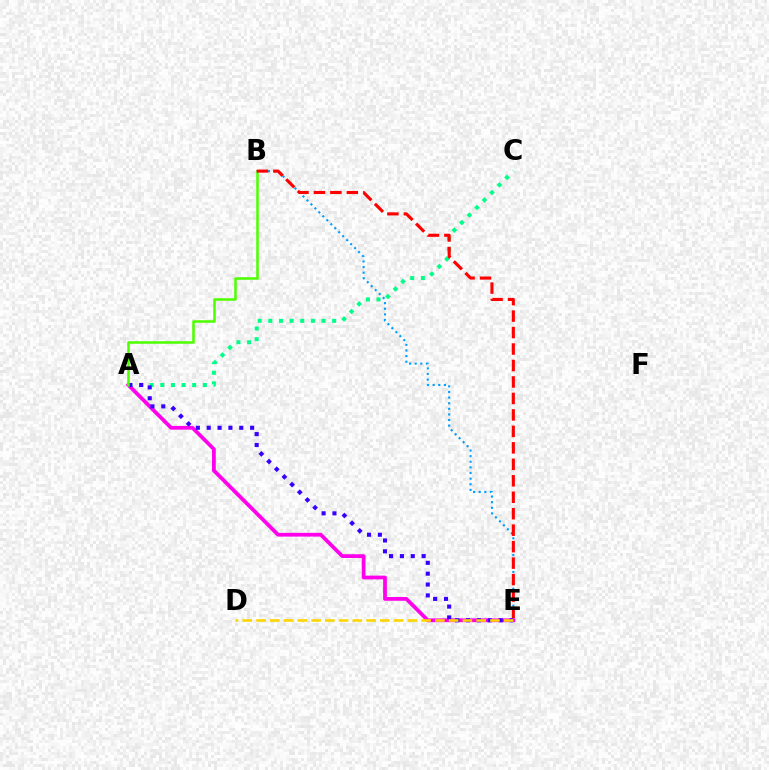{('A', 'C'): [{'color': '#00ff86', 'line_style': 'dotted', 'thickness': 2.89}], ('A', 'E'): [{'color': '#ff00ed', 'line_style': 'solid', 'thickness': 2.7}, {'color': '#3700ff', 'line_style': 'dotted', 'thickness': 2.95}], ('B', 'E'): [{'color': '#009eff', 'line_style': 'dotted', 'thickness': 1.53}, {'color': '#ff0000', 'line_style': 'dashed', 'thickness': 2.24}], ('D', 'E'): [{'color': '#ffd500', 'line_style': 'dashed', 'thickness': 1.87}], ('A', 'B'): [{'color': '#4fff00', 'line_style': 'solid', 'thickness': 1.83}]}